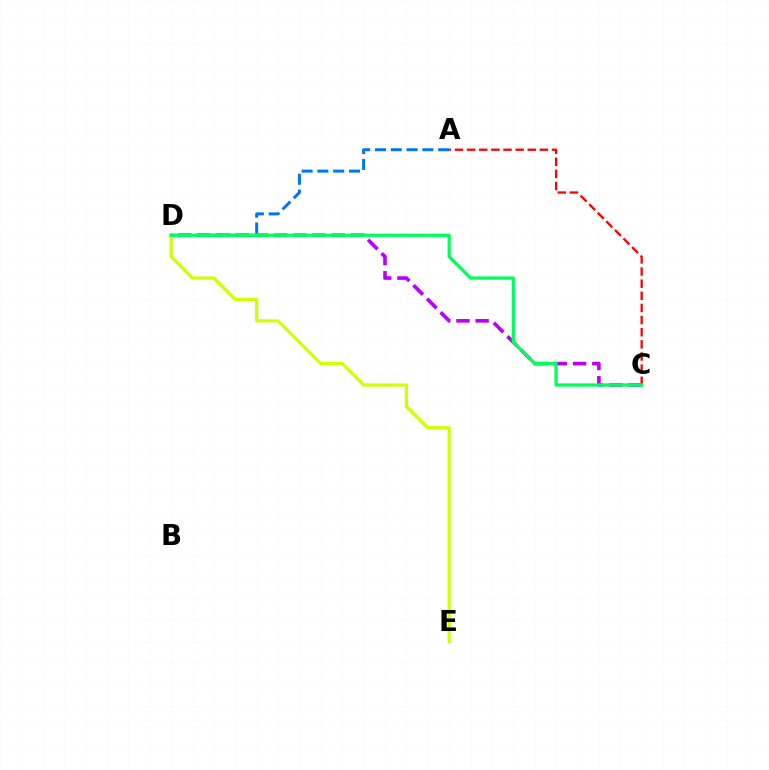{('C', 'D'): [{'color': '#b900ff', 'line_style': 'dashed', 'thickness': 2.61}, {'color': '#00ff5c', 'line_style': 'solid', 'thickness': 2.36}], ('A', 'C'): [{'color': '#ff0000', 'line_style': 'dashed', 'thickness': 1.65}], ('D', 'E'): [{'color': '#d1ff00', 'line_style': 'solid', 'thickness': 2.32}], ('A', 'D'): [{'color': '#0074ff', 'line_style': 'dashed', 'thickness': 2.15}]}